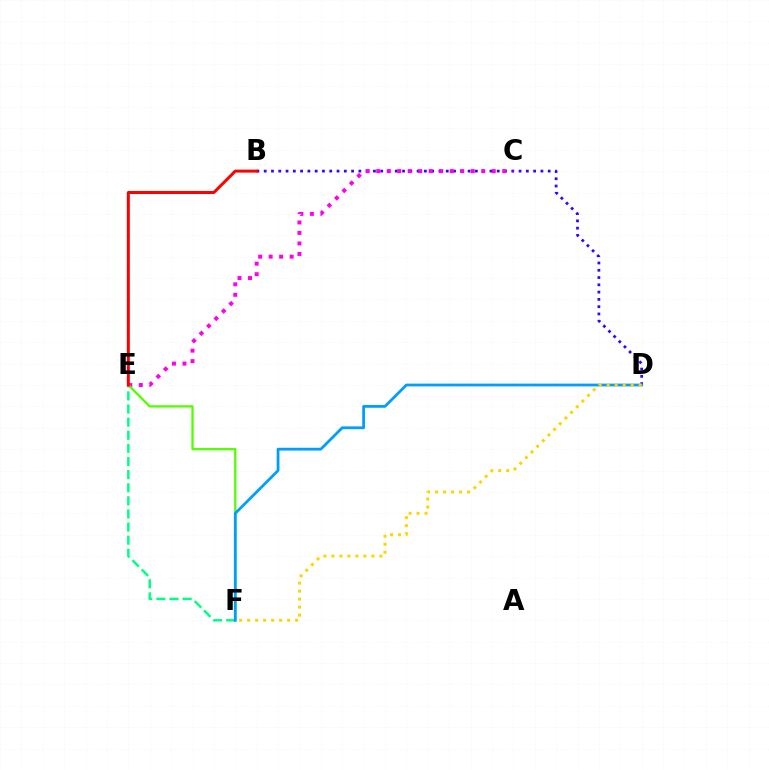{('B', 'D'): [{'color': '#3700ff', 'line_style': 'dotted', 'thickness': 1.98}], ('E', 'F'): [{'color': '#00ff86', 'line_style': 'dashed', 'thickness': 1.78}, {'color': '#4fff00', 'line_style': 'solid', 'thickness': 1.63}], ('C', 'E'): [{'color': '#ff00ed', 'line_style': 'dotted', 'thickness': 2.85}], ('D', 'F'): [{'color': '#009eff', 'line_style': 'solid', 'thickness': 2.0}, {'color': '#ffd500', 'line_style': 'dotted', 'thickness': 2.17}], ('B', 'E'): [{'color': '#ff0000', 'line_style': 'solid', 'thickness': 2.15}]}